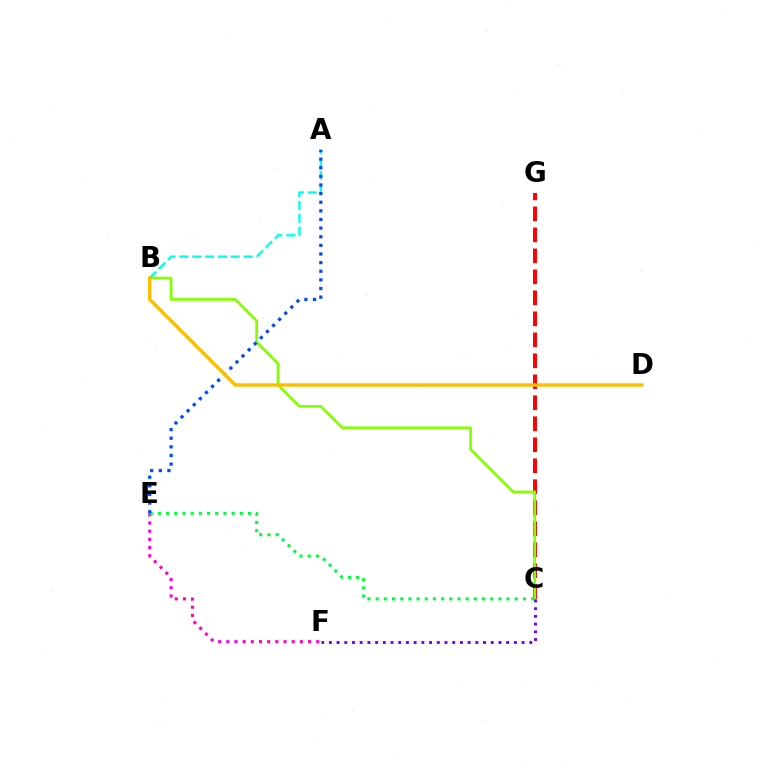{('A', 'B'): [{'color': '#00fff6', 'line_style': 'dashed', 'thickness': 1.75}], ('C', 'G'): [{'color': '#ff0000', 'line_style': 'dashed', 'thickness': 2.85}], ('B', 'C'): [{'color': '#84ff00', 'line_style': 'solid', 'thickness': 1.94}], ('E', 'F'): [{'color': '#ff00cf', 'line_style': 'dotted', 'thickness': 2.22}], ('C', 'E'): [{'color': '#00ff39', 'line_style': 'dotted', 'thickness': 2.22}], ('C', 'F'): [{'color': '#7200ff', 'line_style': 'dotted', 'thickness': 2.09}], ('A', 'E'): [{'color': '#004bff', 'line_style': 'dotted', 'thickness': 2.34}], ('B', 'D'): [{'color': '#ffbd00', 'line_style': 'solid', 'thickness': 2.46}]}